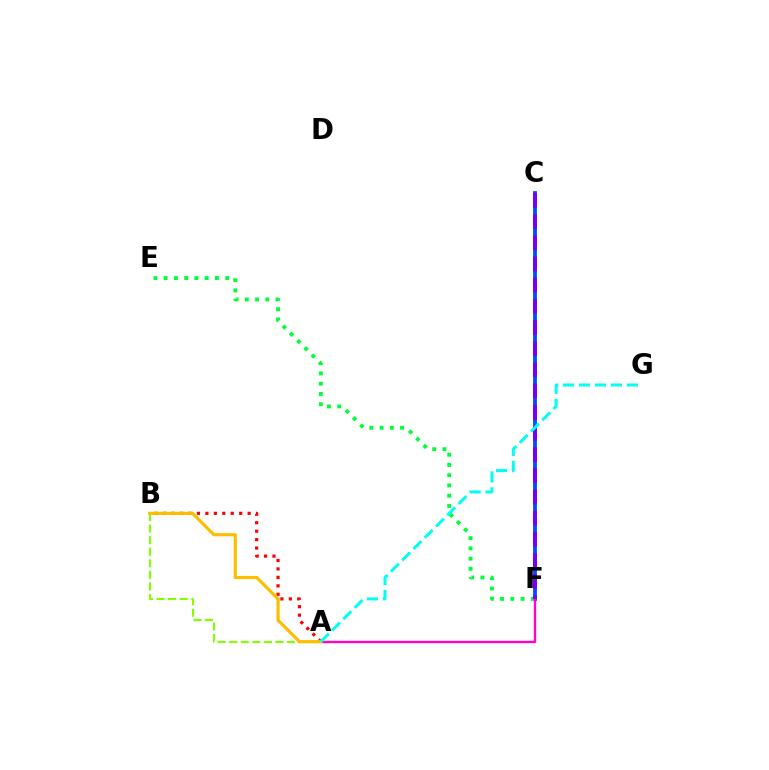{('C', 'F'): [{'color': '#004bff', 'line_style': 'solid', 'thickness': 2.73}, {'color': '#7200ff', 'line_style': 'dashed', 'thickness': 2.88}], ('E', 'F'): [{'color': '#00ff39', 'line_style': 'dotted', 'thickness': 2.79}], ('A', 'F'): [{'color': '#ff00cf', 'line_style': 'solid', 'thickness': 1.71}], ('A', 'B'): [{'color': '#84ff00', 'line_style': 'dashed', 'thickness': 1.57}, {'color': '#ff0000', 'line_style': 'dotted', 'thickness': 2.3}, {'color': '#ffbd00', 'line_style': 'solid', 'thickness': 2.28}], ('A', 'G'): [{'color': '#00fff6', 'line_style': 'dashed', 'thickness': 2.17}]}